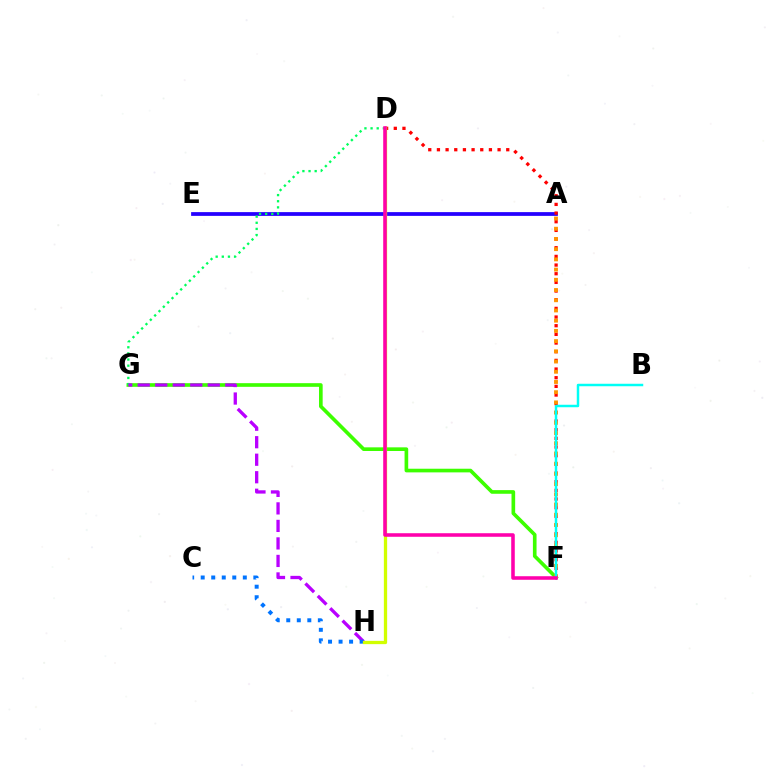{('F', 'G'): [{'color': '#3dff00', 'line_style': 'solid', 'thickness': 2.63}], ('A', 'E'): [{'color': '#2500ff', 'line_style': 'solid', 'thickness': 2.7}], ('D', 'F'): [{'color': '#ff0000', 'line_style': 'dotted', 'thickness': 2.35}, {'color': '#ff00ac', 'line_style': 'solid', 'thickness': 2.56}], ('D', 'G'): [{'color': '#00ff5c', 'line_style': 'dotted', 'thickness': 1.67}], ('A', 'F'): [{'color': '#ff9400', 'line_style': 'dotted', 'thickness': 2.78}], ('G', 'H'): [{'color': '#b900ff', 'line_style': 'dashed', 'thickness': 2.38}], ('C', 'H'): [{'color': '#0074ff', 'line_style': 'dotted', 'thickness': 2.86}], ('B', 'F'): [{'color': '#00fff6', 'line_style': 'solid', 'thickness': 1.78}], ('D', 'H'): [{'color': '#d1ff00', 'line_style': 'solid', 'thickness': 2.36}]}